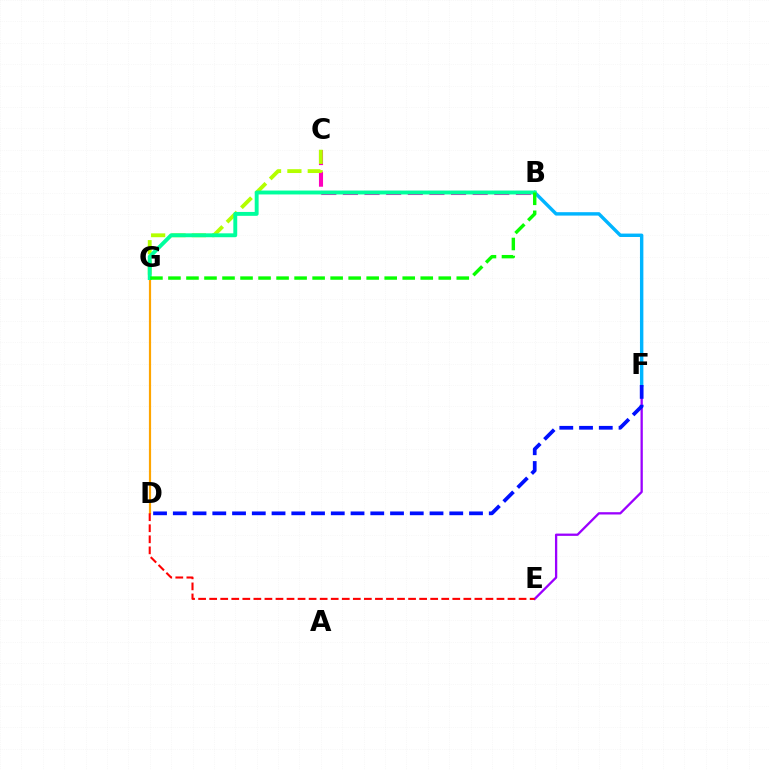{('E', 'F'): [{'color': '#9b00ff', 'line_style': 'solid', 'thickness': 1.65}], ('D', 'G'): [{'color': '#ffa500', 'line_style': 'solid', 'thickness': 1.57}], ('B', 'C'): [{'color': '#ff00bd', 'line_style': 'dashed', 'thickness': 2.94}], ('B', 'F'): [{'color': '#00b5ff', 'line_style': 'solid', 'thickness': 2.46}], ('C', 'G'): [{'color': '#b3ff00', 'line_style': 'dashed', 'thickness': 2.77}], ('B', 'G'): [{'color': '#00ff9d', 'line_style': 'solid', 'thickness': 2.81}, {'color': '#08ff00', 'line_style': 'dashed', 'thickness': 2.45}], ('D', 'E'): [{'color': '#ff0000', 'line_style': 'dashed', 'thickness': 1.5}], ('D', 'F'): [{'color': '#0010ff', 'line_style': 'dashed', 'thickness': 2.68}]}